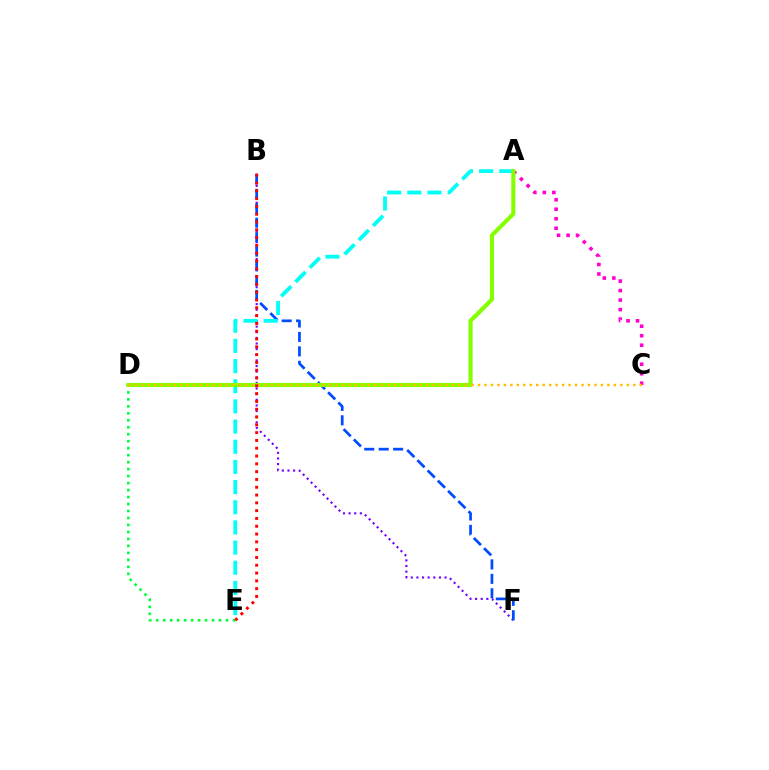{('B', 'F'): [{'color': '#7200ff', 'line_style': 'dotted', 'thickness': 1.53}, {'color': '#004bff', 'line_style': 'dashed', 'thickness': 1.96}], ('A', 'C'): [{'color': '#ff00cf', 'line_style': 'dotted', 'thickness': 2.58}], ('A', 'E'): [{'color': '#00fff6', 'line_style': 'dashed', 'thickness': 2.74}], ('D', 'E'): [{'color': '#00ff39', 'line_style': 'dotted', 'thickness': 1.9}], ('A', 'D'): [{'color': '#84ff00', 'line_style': 'solid', 'thickness': 2.96}], ('C', 'D'): [{'color': '#ffbd00', 'line_style': 'dotted', 'thickness': 1.76}], ('B', 'E'): [{'color': '#ff0000', 'line_style': 'dotted', 'thickness': 2.12}]}